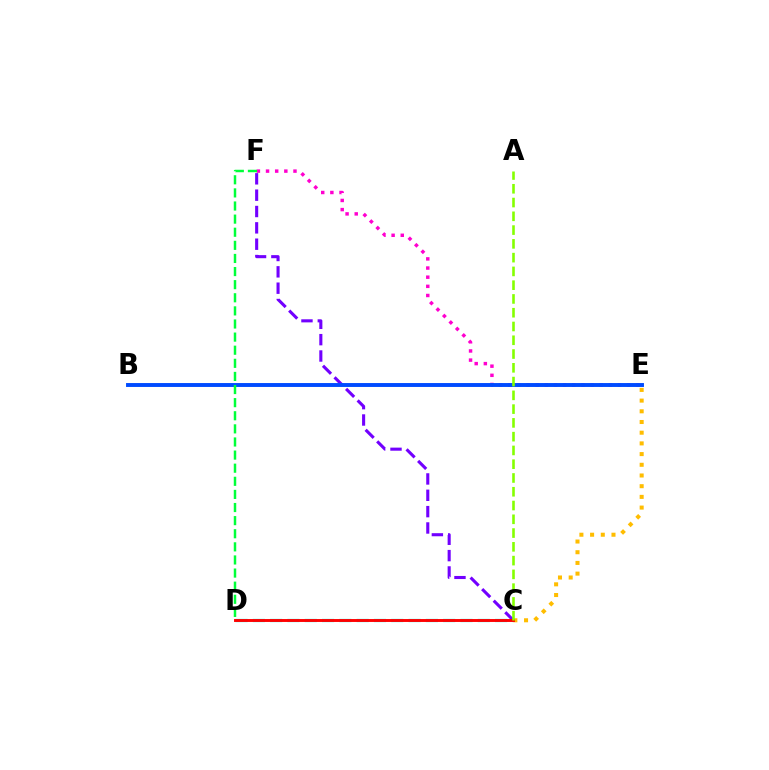{('C', 'D'): [{'color': '#00fff6', 'line_style': 'dashed', 'thickness': 2.35}, {'color': '#ff0000', 'line_style': 'solid', 'thickness': 2.09}], ('E', 'F'): [{'color': '#ff00cf', 'line_style': 'dotted', 'thickness': 2.49}], ('C', 'E'): [{'color': '#ffbd00', 'line_style': 'dotted', 'thickness': 2.91}], ('C', 'F'): [{'color': '#7200ff', 'line_style': 'dashed', 'thickness': 2.22}], ('B', 'E'): [{'color': '#004bff', 'line_style': 'solid', 'thickness': 2.81}], ('D', 'F'): [{'color': '#00ff39', 'line_style': 'dashed', 'thickness': 1.78}], ('A', 'C'): [{'color': '#84ff00', 'line_style': 'dashed', 'thickness': 1.87}]}